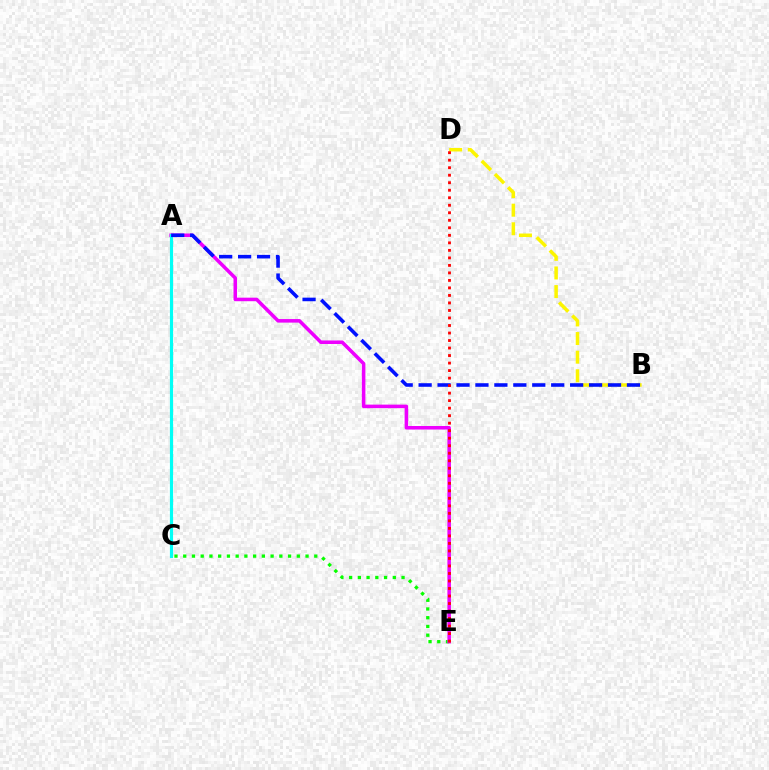{('C', 'E'): [{'color': '#08ff00', 'line_style': 'dotted', 'thickness': 2.37}], ('A', 'E'): [{'color': '#ee00ff', 'line_style': 'solid', 'thickness': 2.55}], ('B', 'D'): [{'color': '#fcf500', 'line_style': 'dashed', 'thickness': 2.53}], ('A', 'C'): [{'color': '#00fff6', 'line_style': 'solid', 'thickness': 2.28}], ('A', 'B'): [{'color': '#0010ff', 'line_style': 'dashed', 'thickness': 2.57}], ('D', 'E'): [{'color': '#ff0000', 'line_style': 'dotted', 'thickness': 2.04}]}